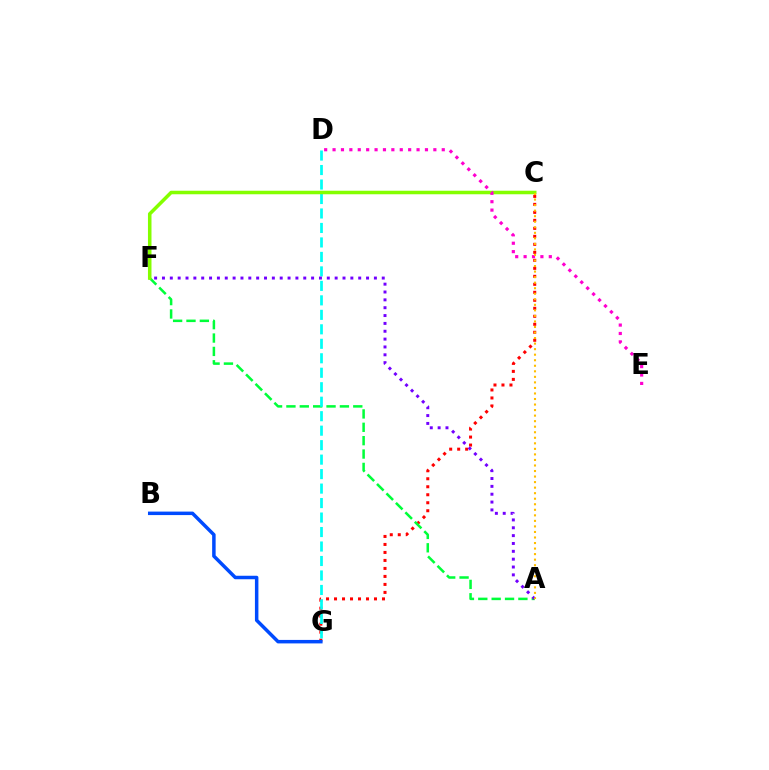{('C', 'G'): [{'color': '#ff0000', 'line_style': 'dotted', 'thickness': 2.17}], ('A', 'F'): [{'color': '#00ff39', 'line_style': 'dashed', 'thickness': 1.82}, {'color': '#7200ff', 'line_style': 'dotted', 'thickness': 2.13}], ('D', 'G'): [{'color': '#00fff6', 'line_style': 'dashed', 'thickness': 1.97}], ('C', 'F'): [{'color': '#84ff00', 'line_style': 'solid', 'thickness': 2.54}], ('B', 'G'): [{'color': '#004bff', 'line_style': 'solid', 'thickness': 2.51}], ('D', 'E'): [{'color': '#ff00cf', 'line_style': 'dotted', 'thickness': 2.28}], ('A', 'C'): [{'color': '#ffbd00', 'line_style': 'dotted', 'thickness': 1.51}]}